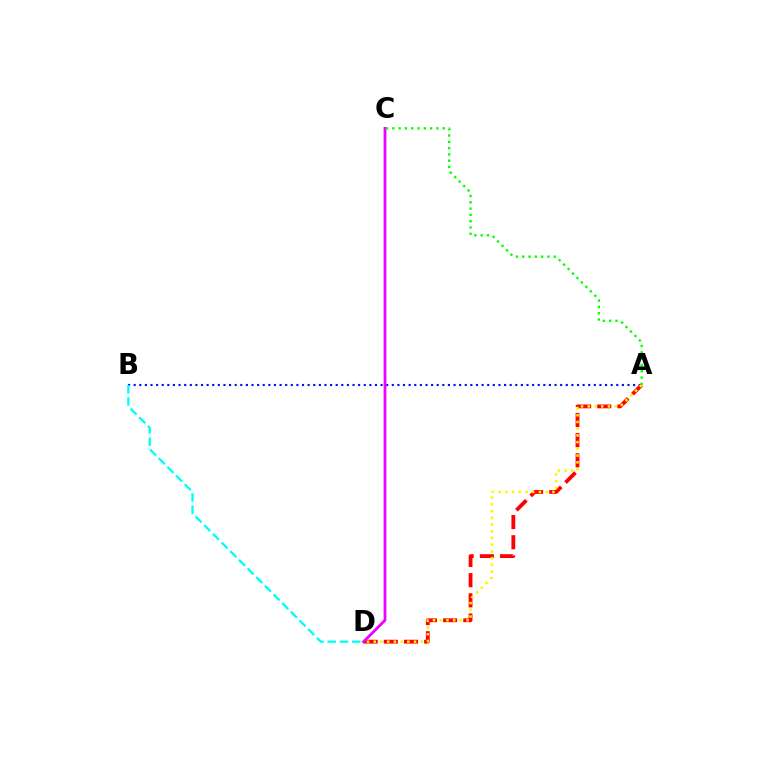{('A', 'B'): [{'color': '#0010ff', 'line_style': 'dotted', 'thickness': 1.52}], ('A', 'D'): [{'color': '#ff0000', 'line_style': 'dashed', 'thickness': 2.74}, {'color': '#fcf500', 'line_style': 'dotted', 'thickness': 1.83}], ('B', 'D'): [{'color': '#00fff6', 'line_style': 'dashed', 'thickness': 1.66}], ('C', 'D'): [{'color': '#ee00ff', 'line_style': 'solid', 'thickness': 2.01}], ('A', 'C'): [{'color': '#08ff00', 'line_style': 'dotted', 'thickness': 1.71}]}